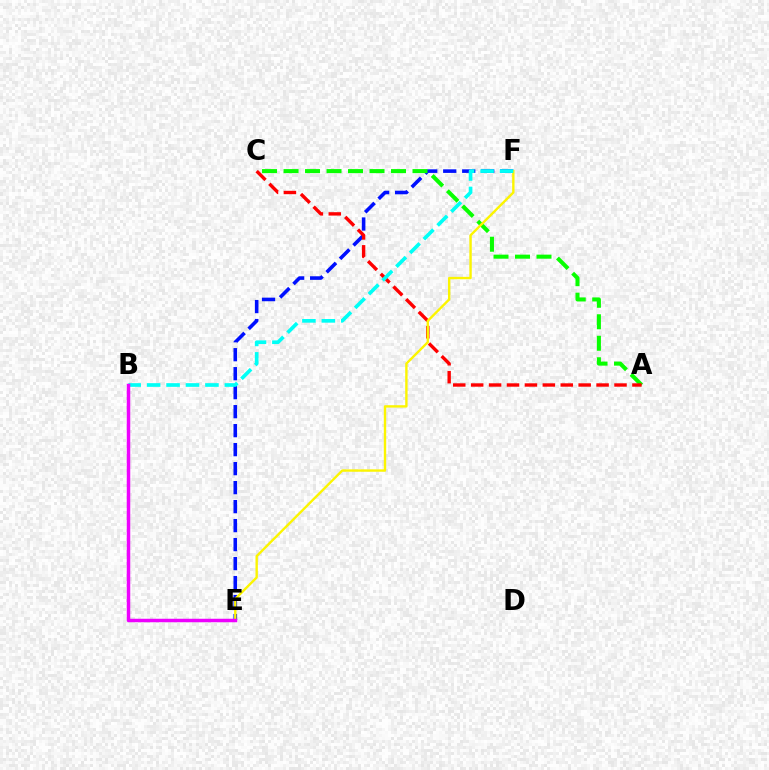{('E', 'F'): [{'color': '#0010ff', 'line_style': 'dashed', 'thickness': 2.58}, {'color': '#fcf500', 'line_style': 'solid', 'thickness': 1.72}], ('A', 'C'): [{'color': '#08ff00', 'line_style': 'dashed', 'thickness': 2.92}, {'color': '#ff0000', 'line_style': 'dashed', 'thickness': 2.43}], ('B', 'F'): [{'color': '#00fff6', 'line_style': 'dashed', 'thickness': 2.64}], ('B', 'E'): [{'color': '#ee00ff', 'line_style': 'solid', 'thickness': 2.51}]}